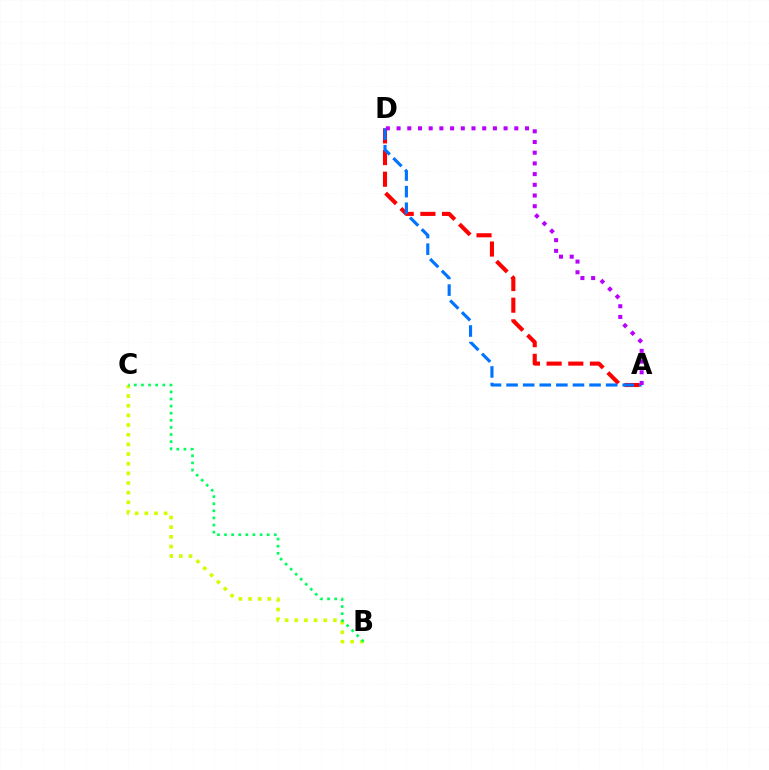{('A', 'D'): [{'color': '#ff0000', 'line_style': 'dashed', 'thickness': 2.94}, {'color': '#0074ff', 'line_style': 'dashed', 'thickness': 2.25}, {'color': '#b900ff', 'line_style': 'dotted', 'thickness': 2.91}], ('B', 'C'): [{'color': '#d1ff00', 'line_style': 'dotted', 'thickness': 2.62}, {'color': '#00ff5c', 'line_style': 'dotted', 'thickness': 1.93}]}